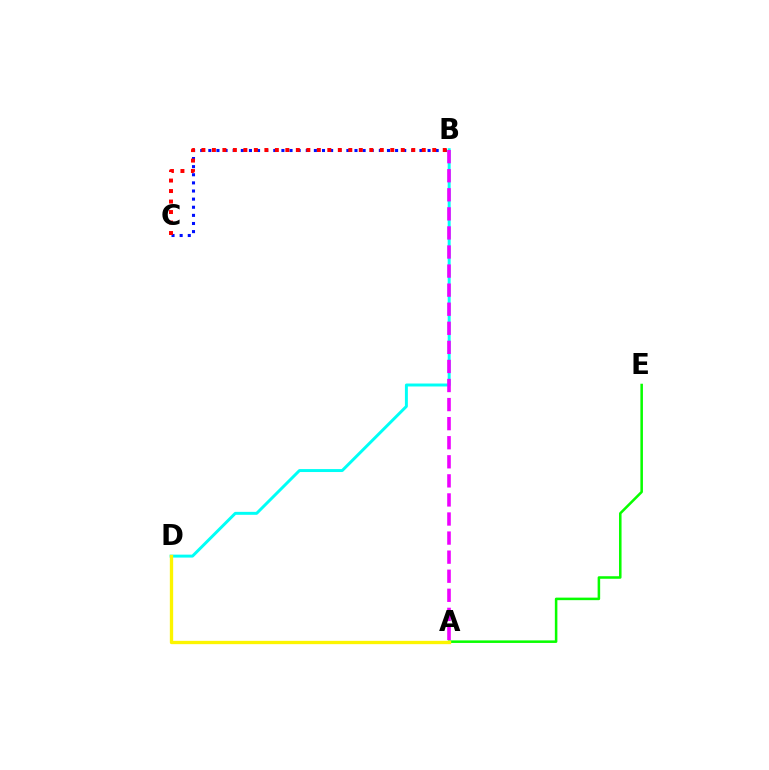{('A', 'E'): [{'color': '#08ff00', 'line_style': 'solid', 'thickness': 1.83}], ('B', 'D'): [{'color': '#00fff6', 'line_style': 'solid', 'thickness': 2.13}], ('B', 'C'): [{'color': '#0010ff', 'line_style': 'dotted', 'thickness': 2.21}, {'color': '#ff0000', 'line_style': 'dotted', 'thickness': 2.85}], ('A', 'B'): [{'color': '#ee00ff', 'line_style': 'dashed', 'thickness': 2.59}], ('A', 'D'): [{'color': '#fcf500', 'line_style': 'solid', 'thickness': 2.39}]}